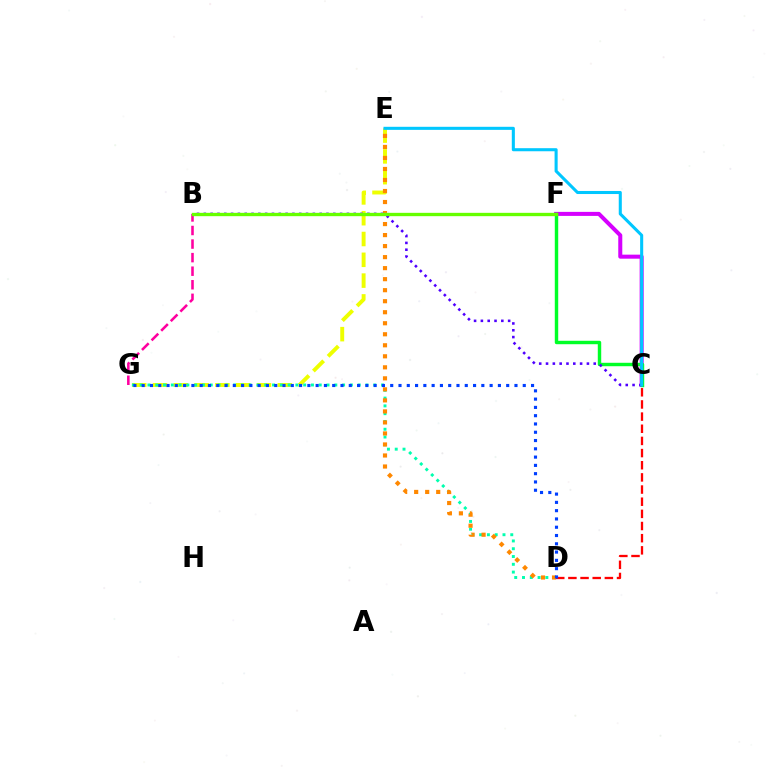{('E', 'G'): [{'color': '#eeff00', 'line_style': 'dashed', 'thickness': 2.83}], ('C', 'F'): [{'color': '#d600ff', 'line_style': 'solid', 'thickness': 2.9}, {'color': '#00ff27', 'line_style': 'solid', 'thickness': 2.47}], ('D', 'G'): [{'color': '#00ffaf', 'line_style': 'dotted', 'thickness': 2.12}, {'color': '#003fff', 'line_style': 'dotted', 'thickness': 2.25}], ('D', 'E'): [{'color': '#ff8800', 'line_style': 'dotted', 'thickness': 2.99}], ('B', 'G'): [{'color': '#ff00a0', 'line_style': 'dashed', 'thickness': 1.84}], ('C', 'D'): [{'color': '#ff0000', 'line_style': 'dashed', 'thickness': 1.65}], ('B', 'C'): [{'color': '#4f00ff', 'line_style': 'dotted', 'thickness': 1.85}], ('C', 'E'): [{'color': '#00c7ff', 'line_style': 'solid', 'thickness': 2.21}], ('B', 'F'): [{'color': '#66ff00', 'line_style': 'solid', 'thickness': 2.4}]}